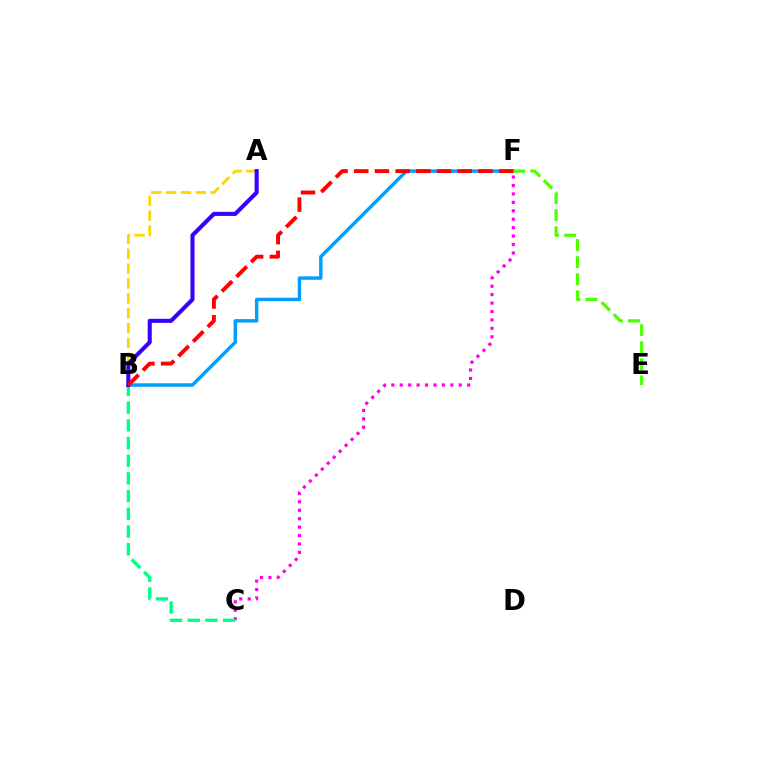{('C', 'F'): [{'color': '#ff00ed', 'line_style': 'dotted', 'thickness': 2.29}], ('B', 'F'): [{'color': '#009eff', 'line_style': 'solid', 'thickness': 2.47}, {'color': '#ff0000', 'line_style': 'dashed', 'thickness': 2.81}], ('B', 'C'): [{'color': '#00ff86', 'line_style': 'dashed', 'thickness': 2.4}], ('A', 'B'): [{'color': '#ffd500', 'line_style': 'dashed', 'thickness': 2.02}, {'color': '#3700ff', 'line_style': 'solid', 'thickness': 2.94}], ('E', 'F'): [{'color': '#4fff00', 'line_style': 'dashed', 'thickness': 2.32}]}